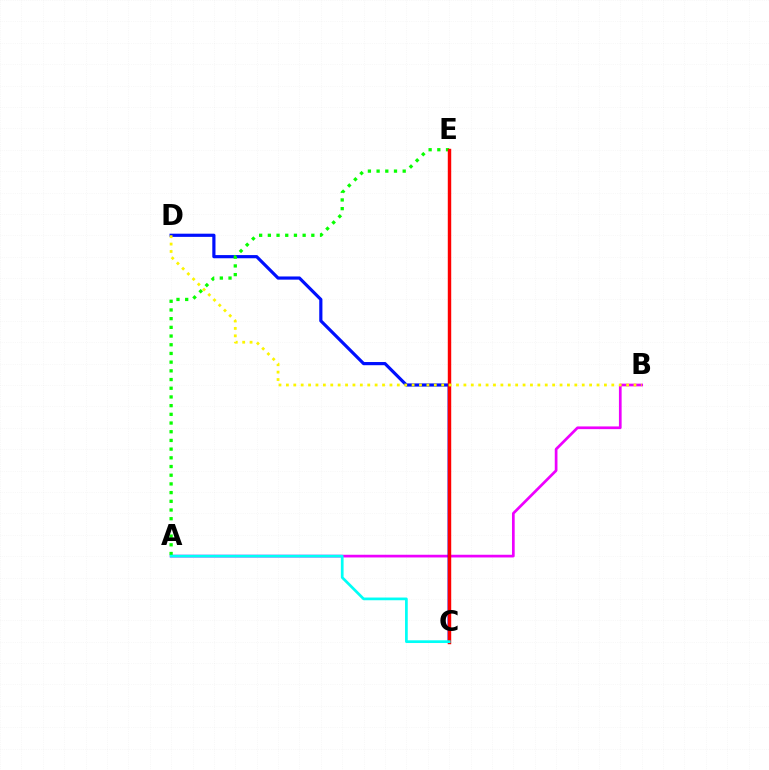{('A', 'B'): [{'color': '#ee00ff', 'line_style': 'solid', 'thickness': 1.95}], ('C', 'D'): [{'color': '#0010ff', 'line_style': 'solid', 'thickness': 2.29}], ('A', 'E'): [{'color': '#08ff00', 'line_style': 'dotted', 'thickness': 2.36}], ('C', 'E'): [{'color': '#ff0000', 'line_style': 'solid', 'thickness': 2.47}], ('B', 'D'): [{'color': '#fcf500', 'line_style': 'dotted', 'thickness': 2.01}], ('A', 'C'): [{'color': '#00fff6', 'line_style': 'solid', 'thickness': 1.96}]}